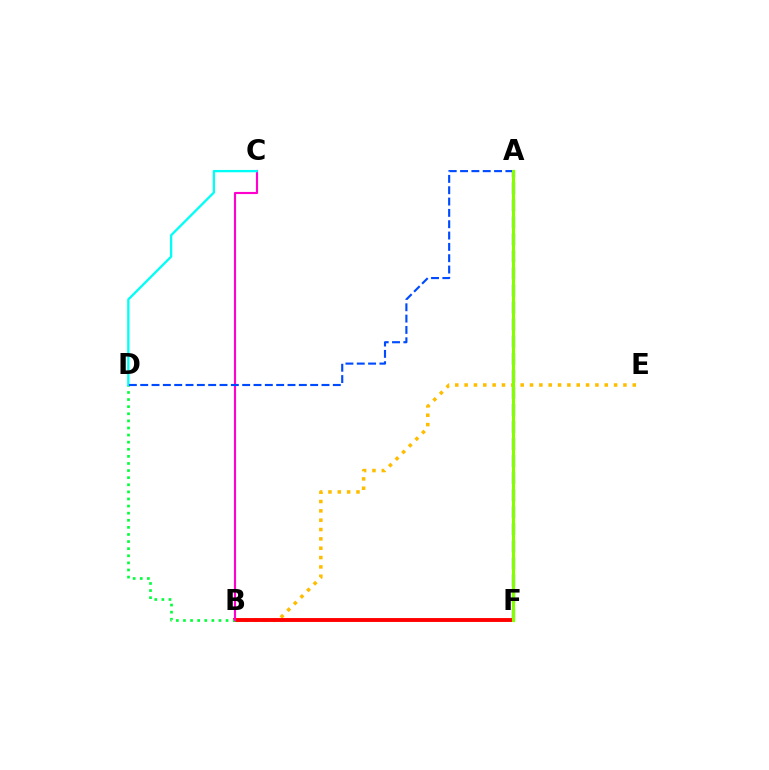{('A', 'F'): [{'color': '#7200ff', 'line_style': 'dashed', 'thickness': 2.32}, {'color': '#84ff00', 'line_style': 'solid', 'thickness': 2.26}], ('B', 'E'): [{'color': '#ffbd00', 'line_style': 'dotted', 'thickness': 2.54}], ('B', 'F'): [{'color': '#ff0000', 'line_style': 'solid', 'thickness': 2.8}], ('B', 'D'): [{'color': '#00ff39', 'line_style': 'dotted', 'thickness': 1.93}], ('B', 'C'): [{'color': '#ff00cf', 'line_style': 'solid', 'thickness': 1.54}], ('C', 'D'): [{'color': '#00fff6', 'line_style': 'solid', 'thickness': 1.66}], ('A', 'D'): [{'color': '#004bff', 'line_style': 'dashed', 'thickness': 1.54}]}